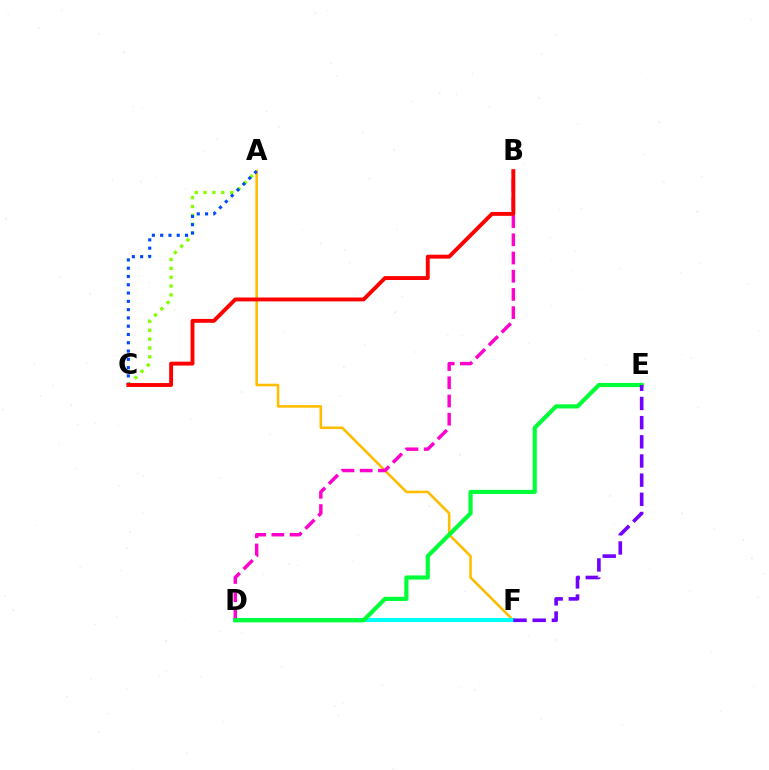{('A', 'C'): [{'color': '#84ff00', 'line_style': 'dotted', 'thickness': 2.4}, {'color': '#004bff', 'line_style': 'dotted', 'thickness': 2.25}], ('A', 'F'): [{'color': '#ffbd00', 'line_style': 'solid', 'thickness': 1.86}], ('D', 'F'): [{'color': '#00fff6', 'line_style': 'solid', 'thickness': 2.95}], ('B', 'D'): [{'color': '#ff00cf', 'line_style': 'dashed', 'thickness': 2.47}], ('B', 'C'): [{'color': '#ff0000', 'line_style': 'solid', 'thickness': 2.8}], ('D', 'E'): [{'color': '#00ff39', 'line_style': 'solid', 'thickness': 3.0}], ('E', 'F'): [{'color': '#7200ff', 'line_style': 'dashed', 'thickness': 2.6}]}